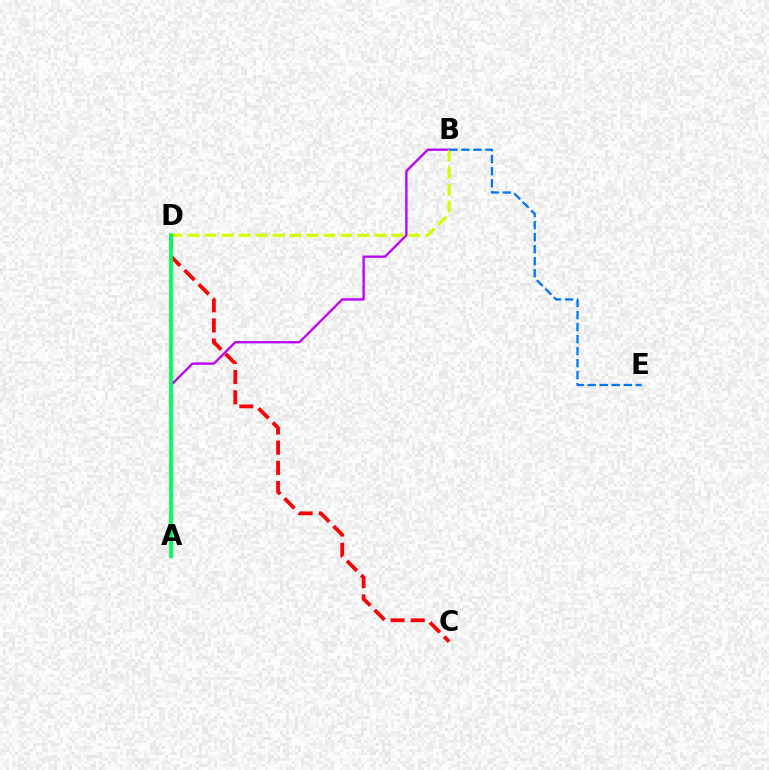{('A', 'B'): [{'color': '#b900ff', 'line_style': 'solid', 'thickness': 1.67}], ('C', 'D'): [{'color': '#ff0000', 'line_style': 'dashed', 'thickness': 2.74}], ('B', 'D'): [{'color': '#d1ff00', 'line_style': 'dashed', 'thickness': 2.31}], ('B', 'E'): [{'color': '#0074ff', 'line_style': 'dashed', 'thickness': 1.63}], ('A', 'D'): [{'color': '#00ff5c', 'line_style': 'solid', 'thickness': 2.72}]}